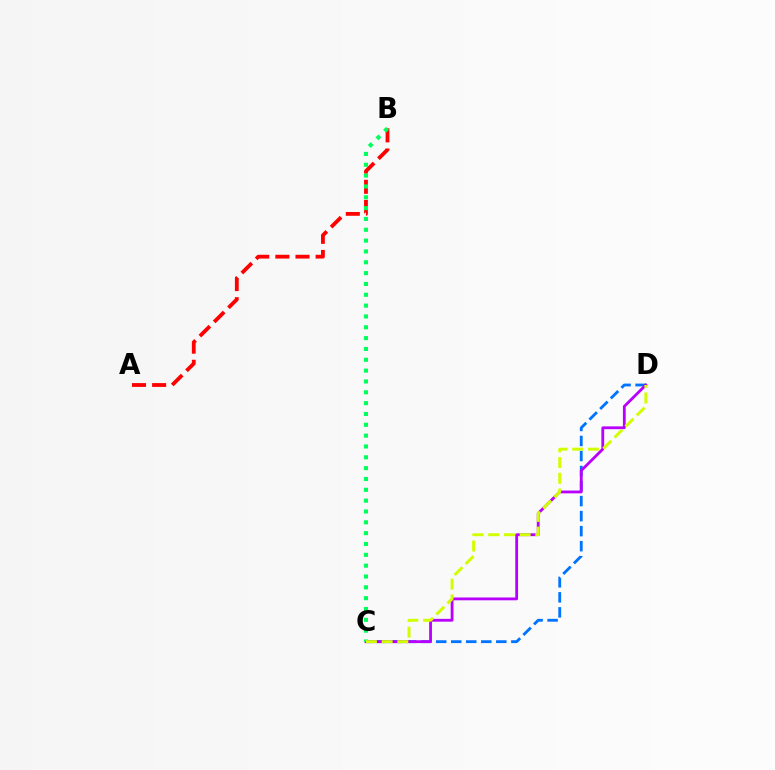{('A', 'B'): [{'color': '#ff0000', 'line_style': 'dashed', 'thickness': 2.73}], ('C', 'D'): [{'color': '#0074ff', 'line_style': 'dashed', 'thickness': 2.04}, {'color': '#b900ff', 'line_style': 'solid', 'thickness': 2.03}, {'color': '#d1ff00', 'line_style': 'dashed', 'thickness': 2.13}], ('B', 'C'): [{'color': '#00ff5c', 'line_style': 'dotted', 'thickness': 2.94}]}